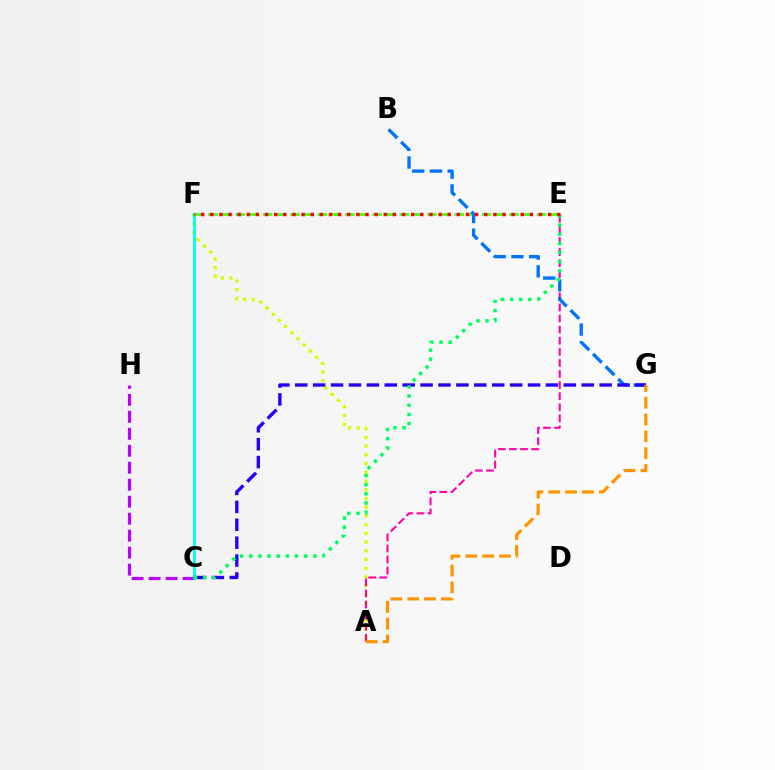{('A', 'F'): [{'color': '#d1ff00', 'line_style': 'dotted', 'thickness': 2.37}], ('C', 'H'): [{'color': '#b900ff', 'line_style': 'dashed', 'thickness': 2.31}], ('C', 'F'): [{'color': '#00fff6', 'line_style': 'solid', 'thickness': 2.11}], ('A', 'E'): [{'color': '#ff00ac', 'line_style': 'dashed', 'thickness': 1.51}], ('E', 'F'): [{'color': '#3dff00', 'line_style': 'dashed', 'thickness': 1.86}, {'color': '#ff0000', 'line_style': 'dotted', 'thickness': 2.48}], ('B', 'G'): [{'color': '#0074ff', 'line_style': 'dashed', 'thickness': 2.41}], ('C', 'G'): [{'color': '#2500ff', 'line_style': 'dashed', 'thickness': 2.43}], ('C', 'E'): [{'color': '#00ff5c', 'line_style': 'dotted', 'thickness': 2.49}], ('A', 'G'): [{'color': '#ff9400', 'line_style': 'dashed', 'thickness': 2.29}]}